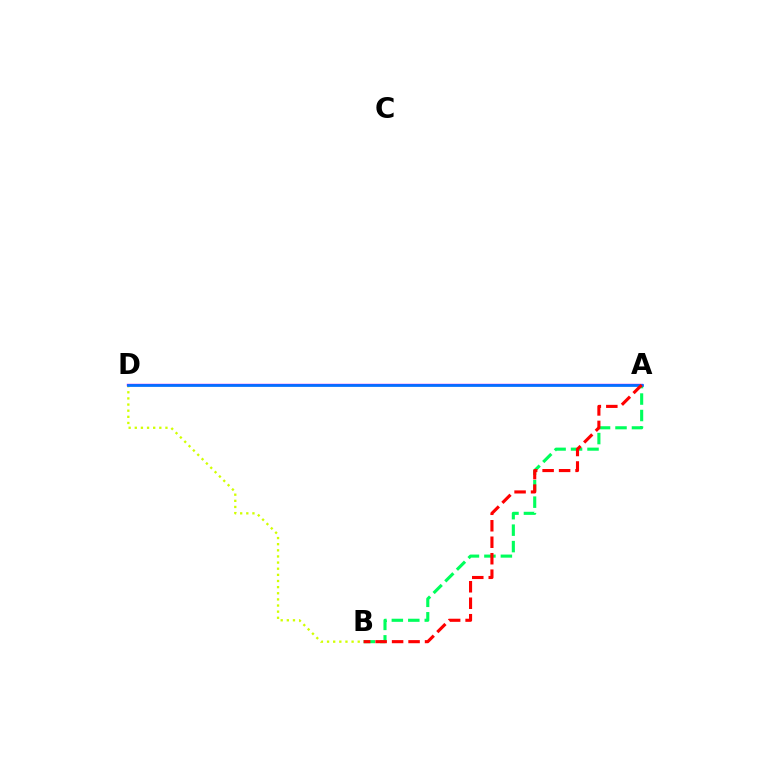{('A', 'B'): [{'color': '#00ff5c', 'line_style': 'dashed', 'thickness': 2.24}, {'color': '#ff0000', 'line_style': 'dashed', 'thickness': 2.24}], ('B', 'D'): [{'color': '#d1ff00', 'line_style': 'dotted', 'thickness': 1.67}], ('A', 'D'): [{'color': '#b900ff', 'line_style': 'solid', 'thickness': 1.72}, {'color': '#0074ff', 'line_style': 'solid', 'thickness': 1.95}]}